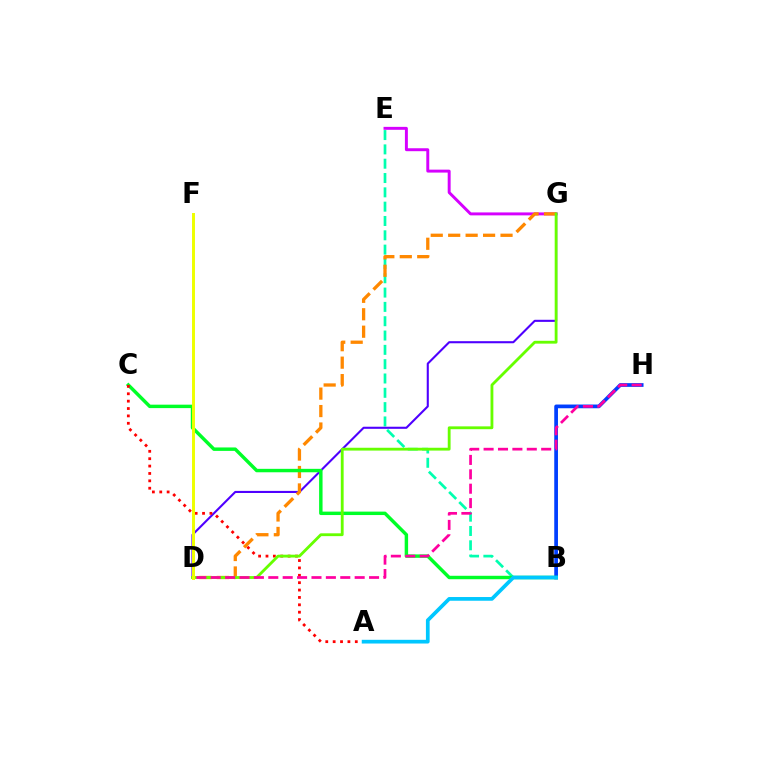{('B', 'H'): [{'color': '#003fff', 'line_style': 'solid', 'thickness': 2.68}], ('B', 'E'): [{'color': '#00ffaf', 'line_style': 'dashed', 'thickness': 1.95}], ('E', 'G'): [{'color': '#d600ff', 'line_style': 'solid', 'thickness': 2.12}], ('D', 'G'): [{'color': '#4f00ff', 'line_style': 'solid', 'thickness': 1.51}, {'color': '#ff8800', 'line_style': 'dashed', 'thickness': 2.37}, {'color': '#66ff00', 'line_style': 'solid', 'thickness': 2.04}], ('B', 'C'): [{'color': '#00ff27', 'line_style': 'solid', 'thickness': 2.48}], ('A', 'C'): [{'color': '#ff0000', 'line_style': 'dotted', 'thickness': 2.0}], ('D', 'F'): [{'color': '#eeff00', 'line_style': 'solid', 'thickness': 2.13}], ('A', 'B'): [{'color': '#00c7ff', 'line_style': 'solid', 'thickness': 2.68}], ('D', 'H'): [{'color': '#ff00a0', 'line_style': 'dashed', 'thickness': 1.96}]}